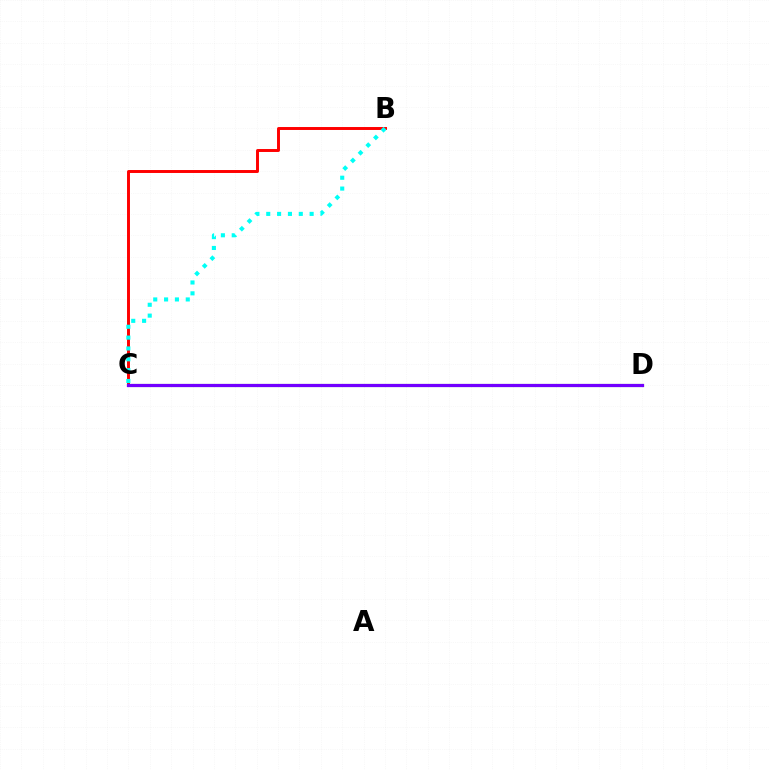{('C', 'D'): [{'color': '#84ff00', 'line_style': 'solid', 'thickness': 2.23}, {'color': '#7200ff', 'line_style': 'solid', 'thickness': 2.31}], ('B', 'C'): [{'color': '#ff0000', 'line_style': 'solid', 'thickness': 2.12}, {'color': '#00fff6', 'line_style': 'dotted', 'thickness': 2.95}]}